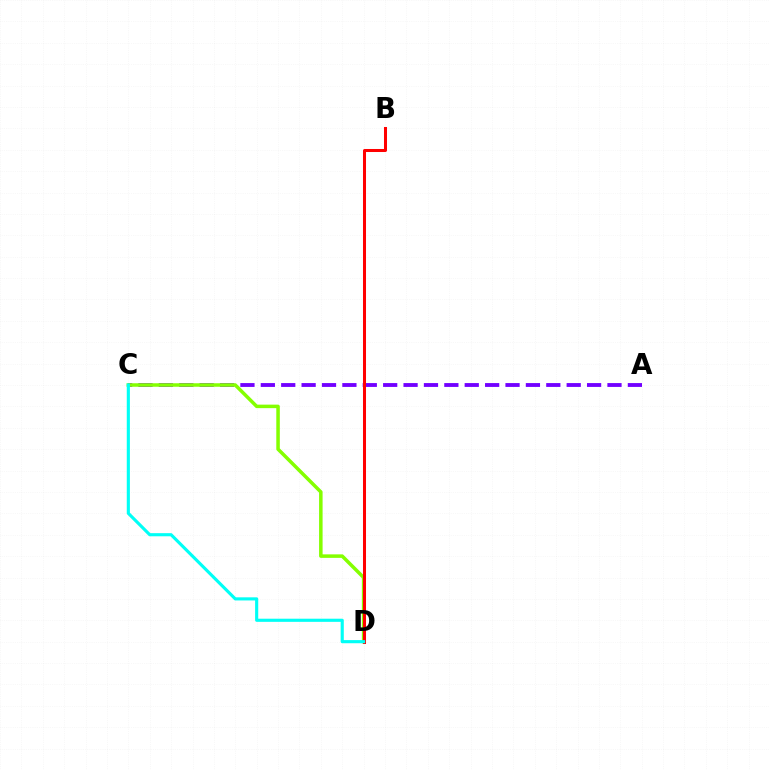{('A', 'C'): [{'color': '#7200ff', 'line_style': 'dashed', 'thickness': 2.77}], ('C', 'D'): [{'color': '#84ff00', 'line_style': 'solid', 'thickness': 2.53}, {'color': '#00fff6', 'line_style': 'solid', 'thickness': 2.25}], ('B', 'D'): [{'color': '#ff0000', 'line_style': 'solid', 'thickness': 2.18}]}